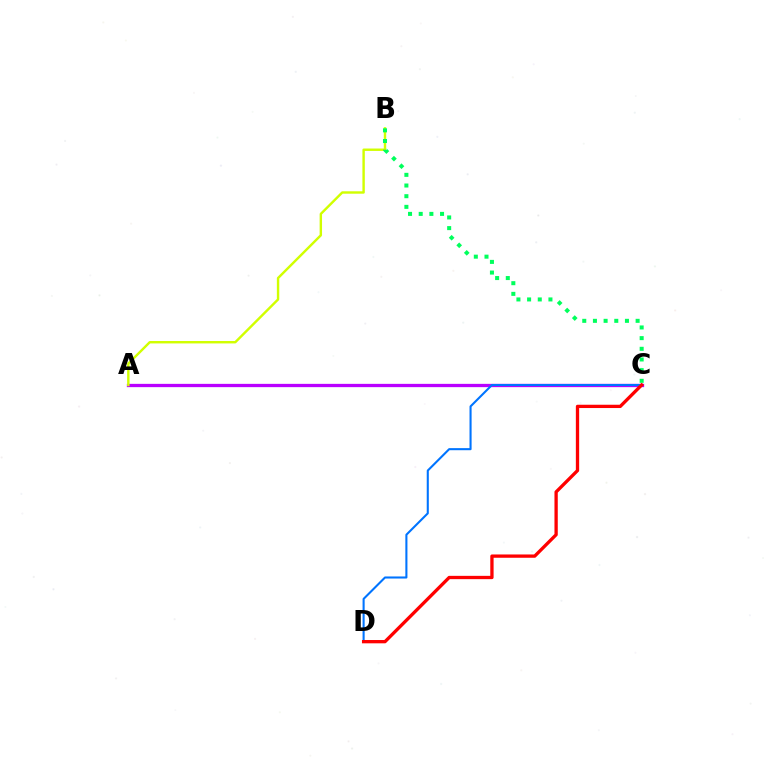{('A', 'C'): [{'color': '#b900ff', 'line_style': 'solid', 'thickness': 2.37}], ('A', 'B'): [{'color': '#d1ff00', 'line_style': 'solid', 'thickness': 1.74}], ('C', 'D'): [{'color': '#0074ff', 'line_style': 'solid', 'thickness': 1.5}, {'color': '#ff0000', 'line_style': 'solid', 'thickness': 2.38}], ('B', 'C'): [{'color': '#00ff5c', 'line_style': 'dotted', 'thickness': 2.9}]}